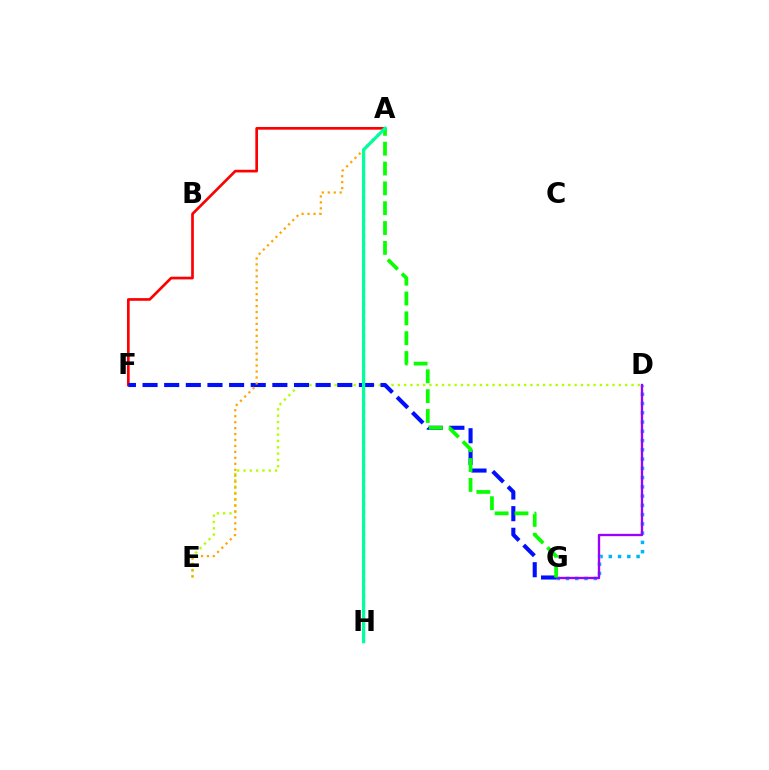{('D', 'E'): [{'color': '#b3ff00', 'line_style': 'dotted', 'thickness': 1.72}], ('D', 'G'): [{'color': '#00b5ff', 'line_style': 'dotted', 'thickness': 2.52}, {'color': '#9b00ff', 'line_style': 'solid', 'thickness': 1.69}], ('A', 'F'): [{'color': '#ff0000', 'line_style': 'solid', 'thickness': 1.93}], ('F', 'G'): [{'color': '#0010ff', 'line_style': 'dashed', 'thickness': 2.94}], ('A', 'H'): [{'color': '#ff00bd', 'line_style': 'dotted', 'thickness': 2.08}, {'color': '#00ff9d', 'line_style': 'solid', 'thickness': 2.33}], ('A', 'E'): [{'color': '#ffa500', 'line_style': 'dotted', 'thickness': 1.62}], ('A', 'G'): [{'color': '#08ff00', 'line_style': 'dashed', 'thickness': 2.69}]}